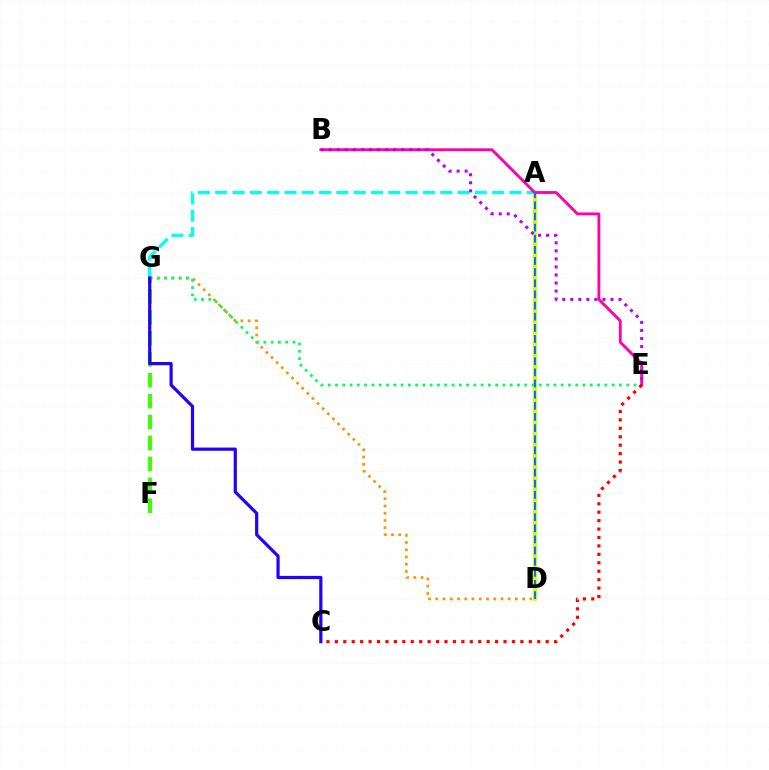{('D', 'G'): [{'color': '#ff9400', 'line_style': 'dotted', 'thickness': 1.97}], ('F', 'G'): [{'color': '#3dff00', 'line_style': 'dashed', 'thickness': 2.84}], ('A', 'D'): [{'color': '#d1ff00', 'line_style': 'solid', 'thickness': 2.79}, {'color': '#0074ff', 'line_style': 'dashed', 'thickness': 1.51}], ('A', 'G'): [{'color': '#00fff6', 'line_style': 'dashed', 'thickness': 2.35}], ('E', 'G'): [{'color': '#00ff5c', 'line_style': 'dotted', 'thickness': 1.98}], ('B', 'E'): [{'color': '#ff00ac', 'line_style': 'solid', 'thickness': 2.05}, {'color': '#b900ff', 'line_style': 'dotted', 'thickness': 2.18}], ('C', 'G'): [{'color': '#2500ff', 'line_style': 'solid', 'thickness': 2.31}], ('C', 'E'): [{'color': '#ff0000', 'line_style': 'dotted', 'thickness': 2.29}]}